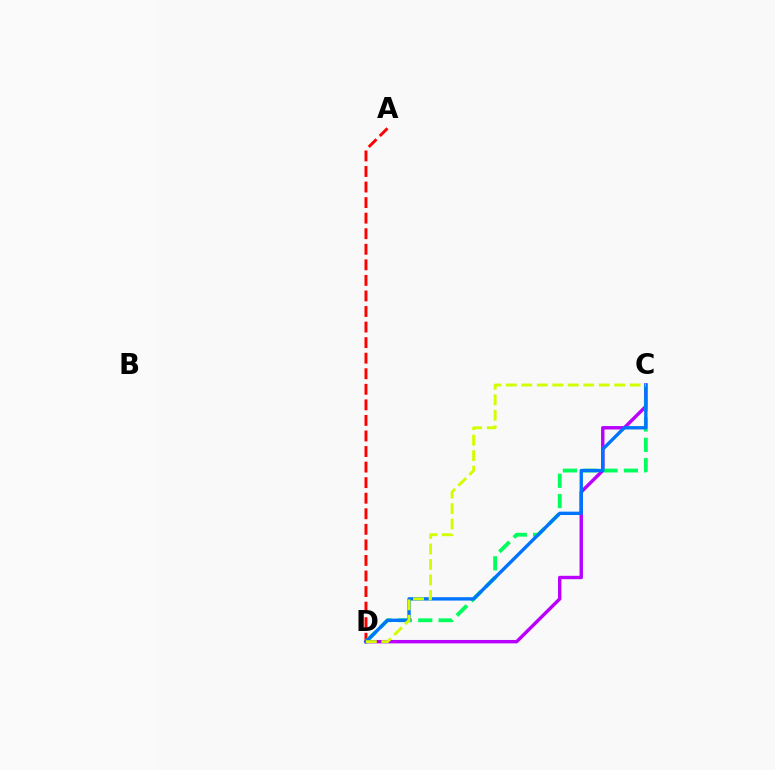{('C', 'D'): [{'color': '#b900ff', 'line_style': 'solid', 'thickness': 2.45}, {'color': '#00ff5c', 'line_style': 'dashed', 'thickness': 2.76}, {'color': '#0074ff', 'line_style': 'solid', 'thickness': 2.42}, {'color': '#d1ff00', 'line_style': 'dashed', 'thickness': 2.1}], ('A', 'D'): [{'color': '#ff0000', 'line_style': 'dashed', 'thickness': 2.11}]}